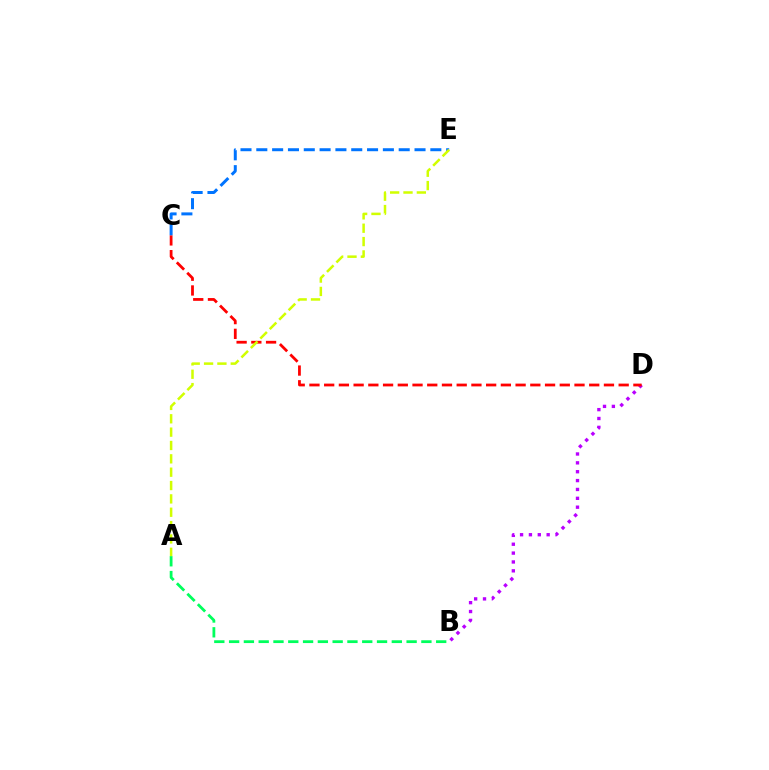{('B', 'D'): [{'color': '#b900ff', 'line_style': 'dotted', 'thickness': 2.41}], ('C', 'D'): [{'color': '#ff0000', 'line_style': 'dashed', 'thickness': 2.0}], ('A', 'B'): [{'color': '#00ff5c', 'line_style': 'dashed', 'thickness': 2.01}], ('C', 'E'): [{'color': '#0074ff', 'line_style': 'dashed', 'thickness': 2.15}], ('A', 'E'): [{'color': '#d1ff00', 'line_style': 'dashed', 'thickness': 1.81}]}